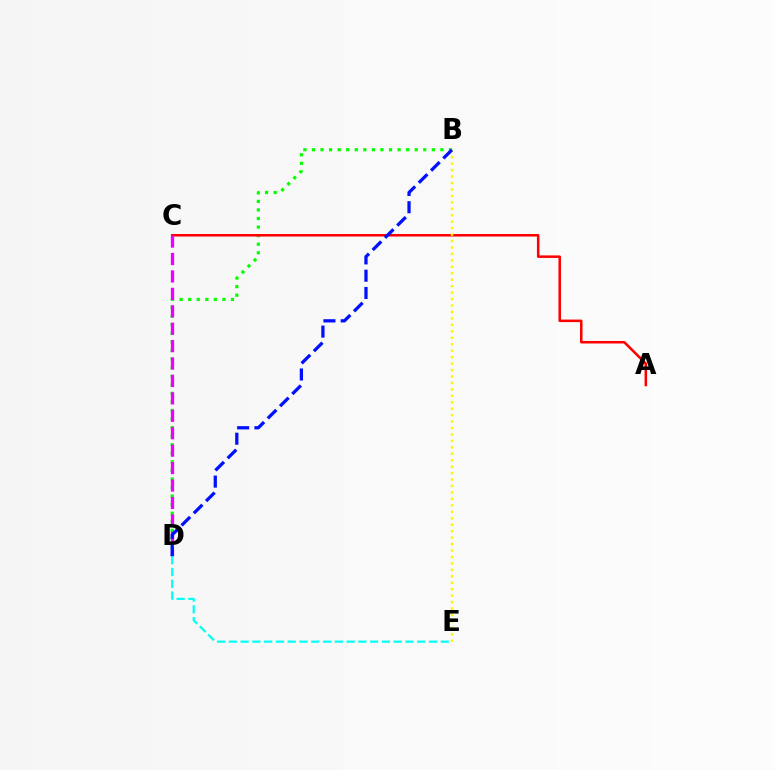{('B', 'D'): [{'color': '#08ff00', 'line_style': 'dotted', 'thickness': 2.33}, {'color': '#0010ff', 'line_style': 'dashed', 'thickness': 2.35}], ('A', 'C'): [{'color': '#ff0000', 'line_style': 'solid', 'thickness': 1.82}], ('C', 'D'): [{'color': '#ee00ff', 'line_style': 'dashed', 'thickness': 2.37}], ('D', 'E'): [{'color': '#00fff6', 'line_style': 'dashed', 'thickness': 1.6}], ('B', 'E'): [{'color': '#fcf500', 'line_style': 'dotted', 'thickness': 1.75}]}